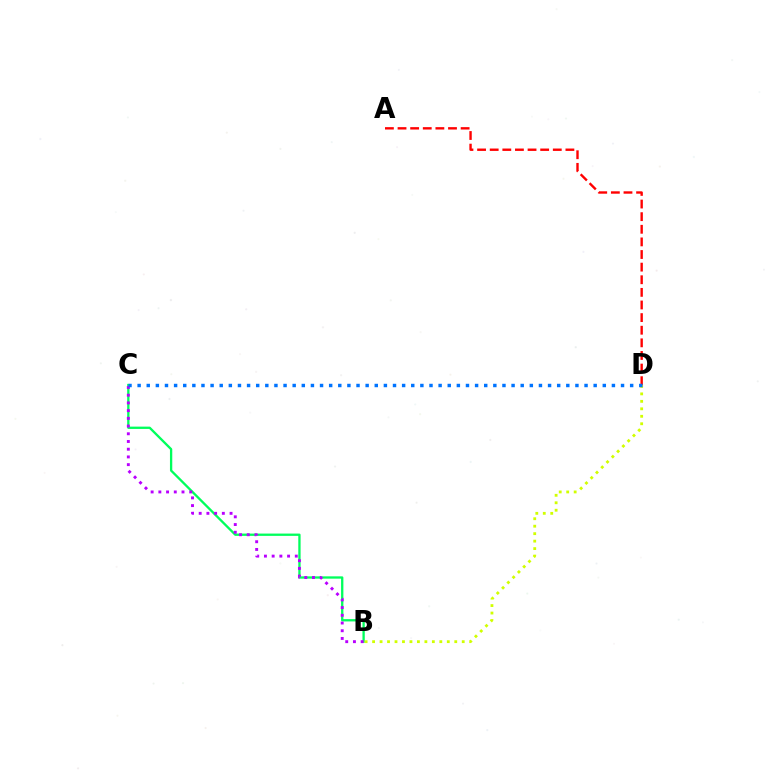{('B', 'C'): [{'color': '#00ff5c', 'line_style': 'solid', 'thickness': 1.66}, {'color': '#b900ff', 'line_style': 'dotted', 'thickness': 2.1}], ('B', 'D'): [{'color': '#d1ff00', 'line_style': 'dotted', 'thickness': 2.03}], ('A', 'D'): [{'color': '#ff0000', 'line_style': 'dashed', 'thickness': 1.71}], ('C', 'D'): [{'color': '#0074ff', 'line_style': 'dotted', 'thickness': 2.48}]}